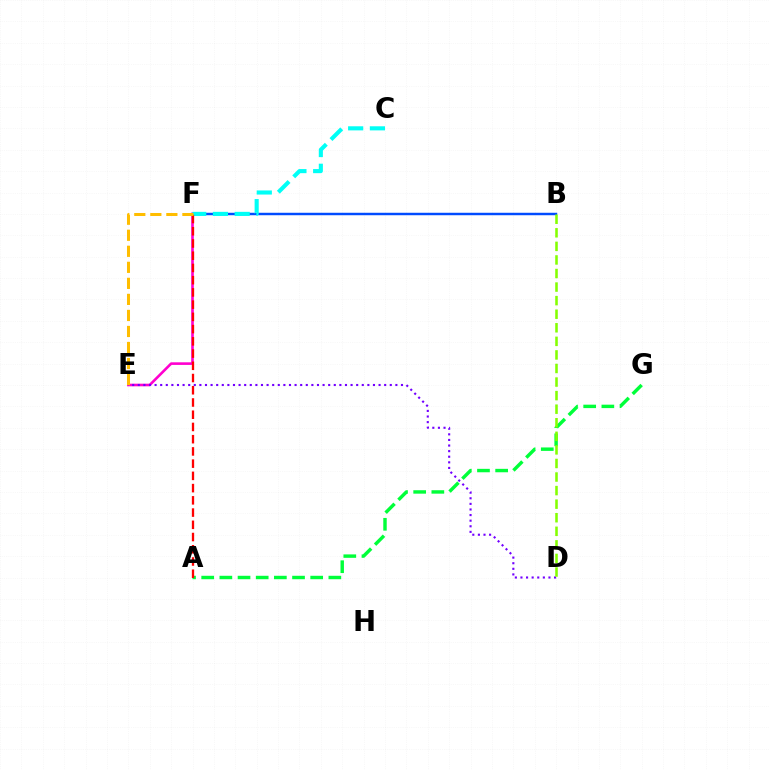{('B', 'F'): [{'color': '#004bff', 'line_style': 'solid', 'thickness': 1.77}], ('E', 'F'): [{'color': '#ff00cf', 'line_style': 'solid', 'thickness': 1.88}, {'color': '#ffbd00', 'line_style': 'dashed', 'thickness': 2.18}], ('D', 'E'): [{'color': '#7200ff', 'line_style': 'dotted', 'thickness': 1.52}], ('A', 'G'): [{'color': '#00ff39', 'line_style': 'dashed', 'thickness': 2.47}], ('C', 'F'): [{'color': '#00fff6', 'line_style': 'dashed', 'thickness': 2.95}], ('A', 'F'): [{'color': '#ff0000', 'line_style': 'dashed', 'thickness': 1.66}], ('B', 'D'): [{'color': '#84ff00', 'line_style': 'dashed', 'thickness': 1.84}]}